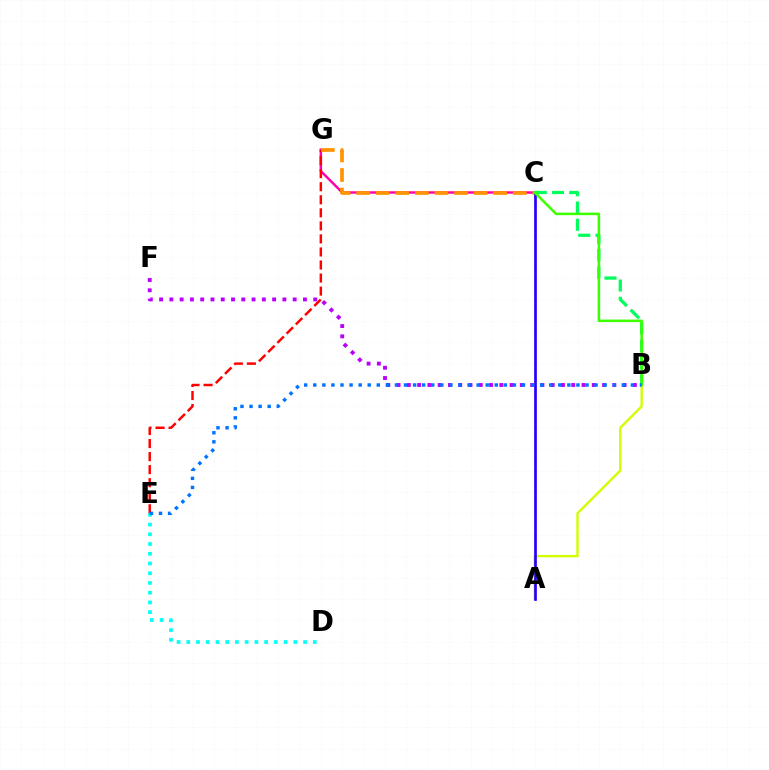{('C', 'G'): [{'color': '#ff00ac', 'line_style': 'solid', 'thickness': 1.78}, {'color': '#ff9400', 'line_style': 'dashed', 'thickness': 2.66}], ('A', 'B'): [{'color': '#d1ff00', 'line_style': 'solid', 'thickness': 1.72}], ('E', 'G'): [{'color': '#ff0000', 'line_style': 'dashed', 'thickness': 1.77}], ('A', 'C'): [{'color': '#2500ff', 'line_style': 'solid', 'thickness': 1.94}], ('B', 'C'): [{'color': '#00ff5c', 'line_style': 'dashed', 'thickness': 2.34}, {'color': '#3dff00', 'line_style': 'solid', 'thickness': 1.83}], ('B', 'F'): [{'color': '#b900ff', 'line_style': 'dotted', 'thickness': 2.79}], ('D', 'E'): [{'color': '#00fff6', 'line_style': 'dotted', 'thickness': 2.64}], ('B', 'E'): [{'color': '#0074ff', 'line_style': 'dotted', 'thickness': 2.47}]}